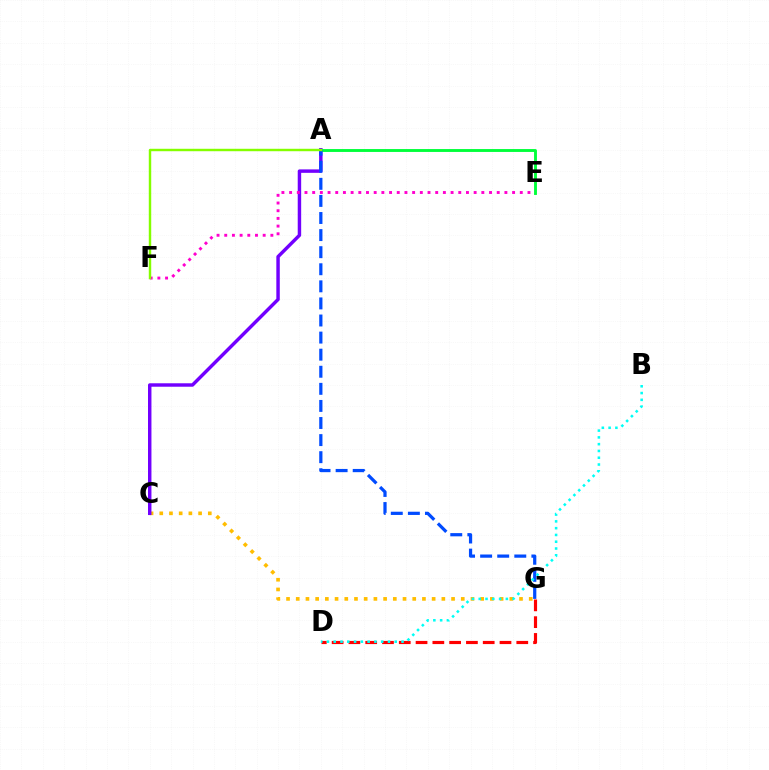{('C', 'G'): [{'color': '#ffbd00', 'line_style': 'dotted', 'thickness': 2.64}], ('A', 'C'): [{'color': '#7200ff', 'line_style': 'solid', 'thickness': 2.48}], ('A', 'E'): [{'color': '#00ff39', 'line_style': 'solid', 'thickness': 2.08}], ('D', 'G'): [{'color': '#ff0000', 'line_style': 'dashed', 'thickness': 2.28}], ('E', 'F'): [{'color': '#ff00cf', 'line_style': 'dotted', 'thickness': 2.09}], ('A', 'G'): [{'color': '#004bff', 'line_style': 'dashed', 'thickness': 2.32}], ('A', 'F'): [{'color': '#84ff00', 'line_style': 'solid', 'thickness': 1.75}], ('B', 'D'): [{'color': '#00fff6', 'line_style': 'dotted', 'thickness': 1.84}]}